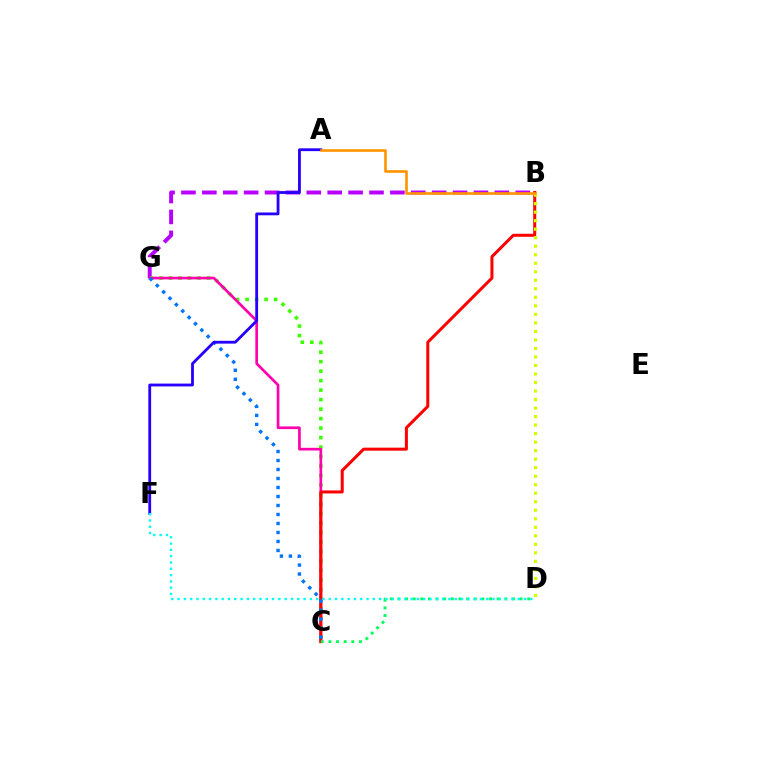{('B', 'G'): [{'color': '#b900ff', 'line_style': 'dashed', 'thickness': 2.84}], ('C', 'G'): [{'color': '#3dff00', 'line_style': 'dotted', 'thickness': 2.58}, {'color': '#ff00ac', 'line_style': 'solid', 'thickness': 1.93}, {'color': '#0074ff', 'line_style': 'dotted', 'thickness': 2.44}], ('B', 'C'): [{'color': '#ff0000', 'line_style': 'solid', 'thickness': 2.18}], ('A', 'F'): [{'color': '#2500ff', 'line_style': 'solid', 'thickness': 2.02}], ('B', 'D'): [{'color': '#d1ff00', 'line_style': 'dotted', 'thickness': 2.31}], ('C', 'D'): [{'color': '#00ff5c', 'line_style': 'dotted', 'thickness': 2.07}], ('A', 'B'): [{'color': '#ff9400', 'line_style': 'solid', 'thickness': 1.9}], ('D', 'F'): [{'color': '#00fff6', 'line_style': 'dotted', 'thickness': 1.71}]}